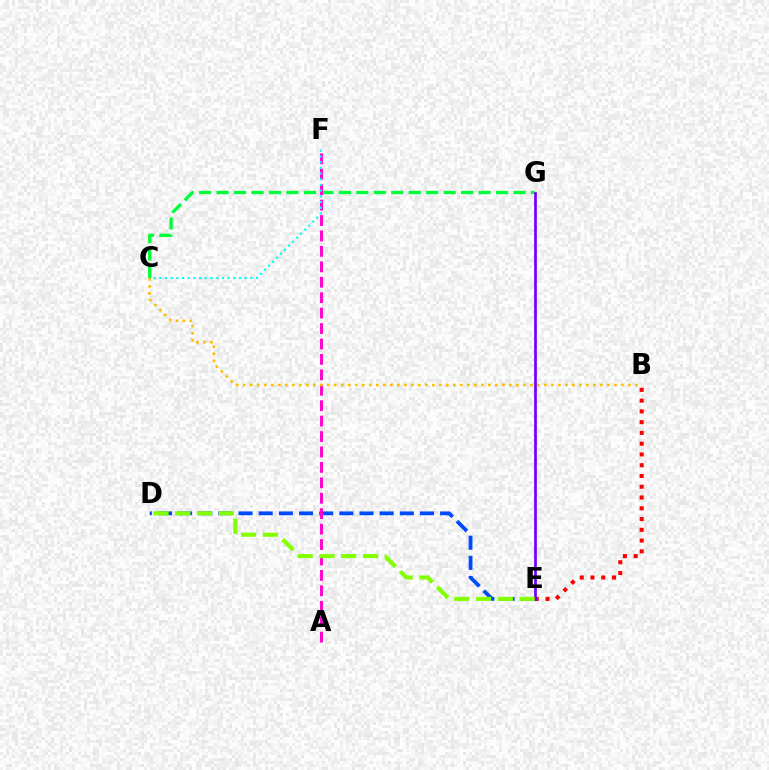{('C', 'G'): [{'color': '#00ff39', 'line_style': 'dashed', 'thickness': 2.37}], ('D', 'E'): [{'color': '#004bff', 'line_style': 'dashed', 'thickness': 2.74}, {'color': '#84ff00', 'line_style': 'dashed', 'thickness': 2.96}], ('B', 'E'): [{'color': '#ff0000', 'line_style': 'dotted', 'thickness': 2.92}], ('A', 'F'): [{'color': '#ff00cf', 'line_style': 'dashed', 'thickness': 2.1}], ('B', 'C'): [{'color': '#ffbd00', 'line_style': 'dotted', 'thickness': 1.9}], ('C', 'F'): [{'color': '#00fff6', 'line_style': 'dotted', 'thickness': 1.54}], ('E', 'G'): [{'color': '#7200ff', 'line_style': 'solid', 'thickness': 1.96}]}